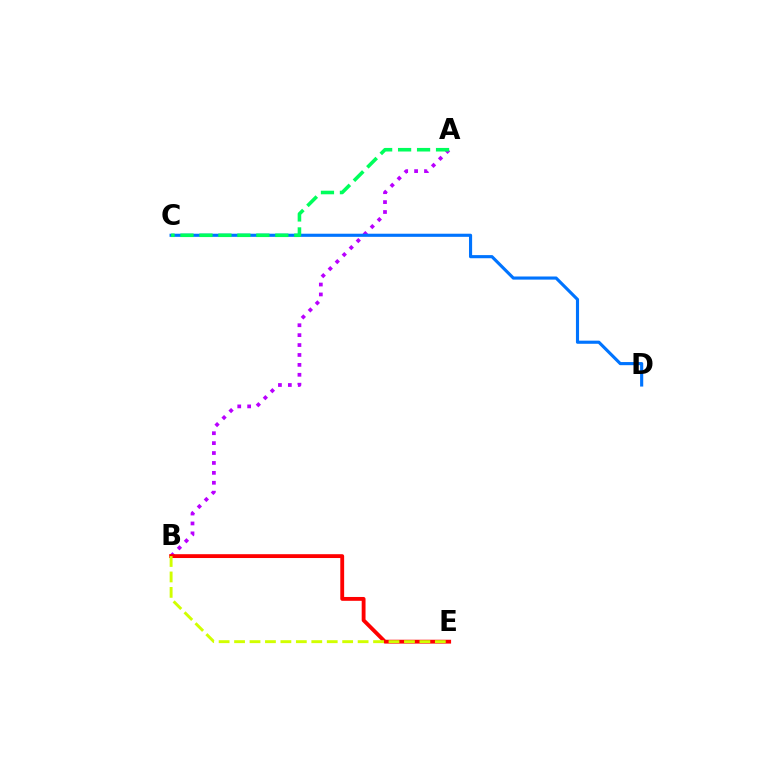{('A', 'B'): [{'color': '#b900ff', 'line_style': 'dotted', 'thickness': 2.69}], ('C', 'D'): [{'color': '#0074ff', 'line_style': 'solid', 'thickness': 2.25}], ('A', 'C'): [{'color': '#00ff5c', 'line_style': 'dashed', 'thickness': 2.58}], ('B', 'E'): [{'color': '#ff0000', 'line_style': 'solid', 'thickness': 2.77}, {'color': '#d1ff00', 'line_style': 'dashed', 'thickness': 2.1}]}